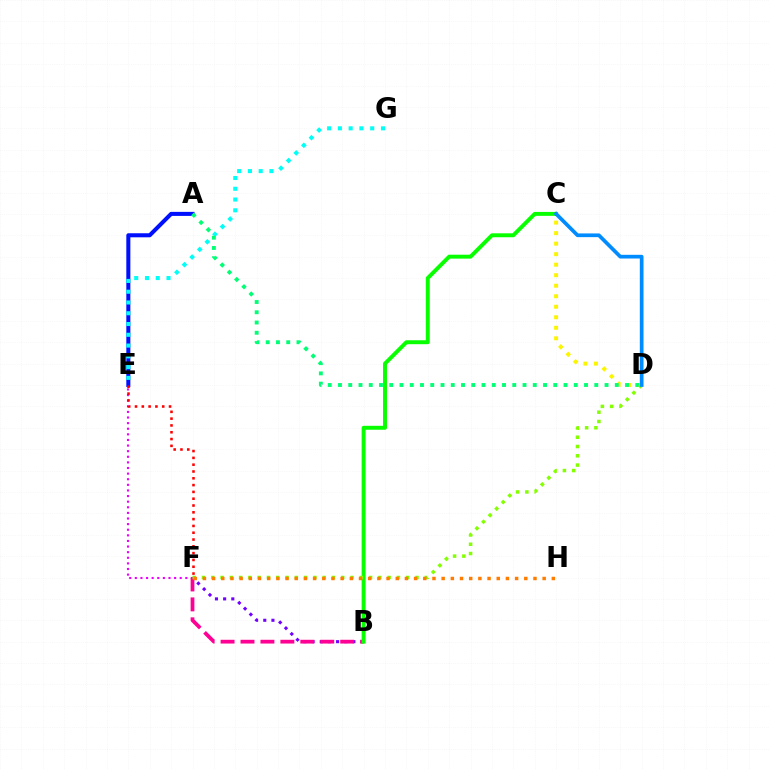{('E', 'F'): [{'color': '#ee00ff', 'line_style': 'dotted', 'thickness': 1.52}, {'color': '#ff0000', 'line_style': 'dotted', 'thickness': 1.85}], ('A', 'E'): [{'color': '#0010ff', 'line_style': 'solid', 'thickness': 2.91}], ('B', 'F'): [{'color': '#7200ff', 'line_style': 'dotted', 'thickness': 2.22}, {'color': '#ff0094', 'line_style': 'dashed', 'thickness': 2.71}], ('E', 'G'): [{'color': '#00fff6', 'line_style': 'dotted', 'thickness': 2.93}], ('C', 'D'): [{'color': '#fcf500', 'line_style': 'dotted', 'thickness': 2.86}, {'color': '#008cff', 'line_style': 'solid', 'thickness': 2.67}], ('B', 'C'): [{'color': '#08ff00', 'line_style': 'solid', 'thickness': 2.83}], ('A', 'D'): [{'color': '#00ff74', 'line_style': 'dotted', 'thickness': 2.79}], ('D', 'F'): [{'color': '#84ff00', 'line_style': 'dotted', 'thickness': 2.52}], ('F', 'H'): [{'color': '#ff7c00', 'line_style': 'dotted', 'thickness': 2.49}]}